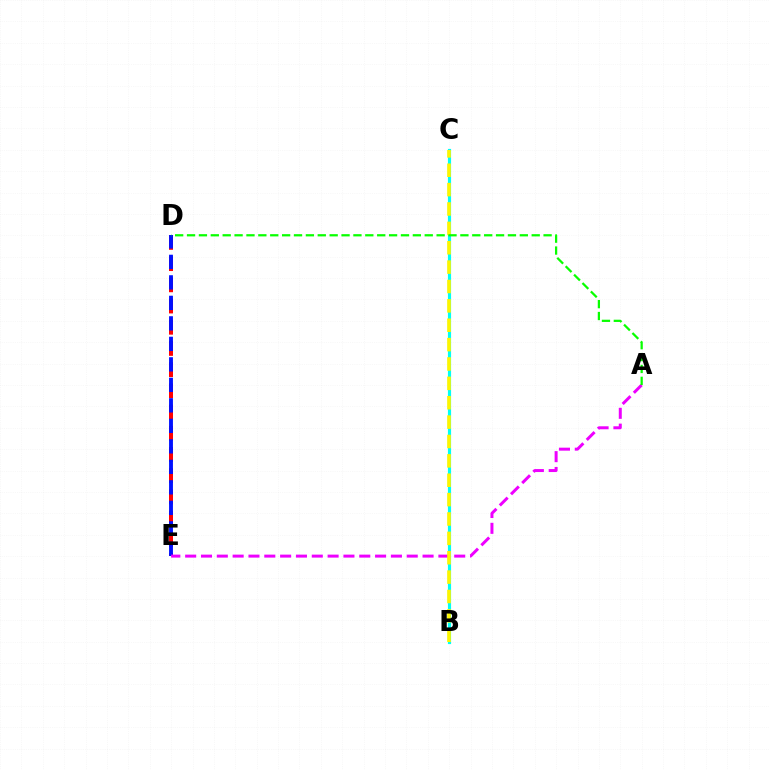{('D', 'E'): [{'color': '#ff0000', 'line_style': 'dashed', 'thickness': 2.88}, {'color': '#0010ff', 'line_style': 'dashed', 'thickness': 2.78}], ('B', 'C'): [{'color': '#00fff6', 'line_style': 'solid', 'thickness': 2.28}, {'color': '#fcf500', 'line_style': 'dashed', 'thickness': 2.63}], ('A', 'E'): [{'color': '#ee00ff', 'line_style': 'dashed', 'thickness': 2.15}], ('A', 'D'): [{'color': '#08ff00', 'line_style': 'dashed', 'thickness': 1.61}]}